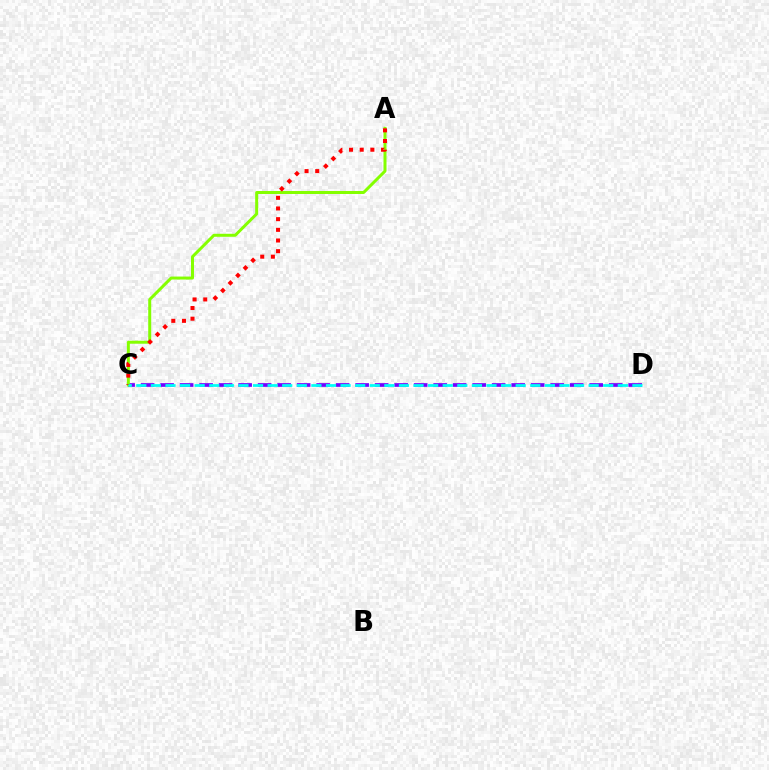{('C', 'D'): [{'color': '#7200ff', 'line_style': 'dashed', 'thickness': 2.65}, {'color': '#00fff6', 'line_style': 'dashed', 'thickness': 1.98}], ('A', 'C'): [{'color': '#84ff00', 'line_style': 'solid', 'thickness': 2.15}, {'color': '#ff0000', 'line_style': 'dotted', 'thickness': 2.9}]}